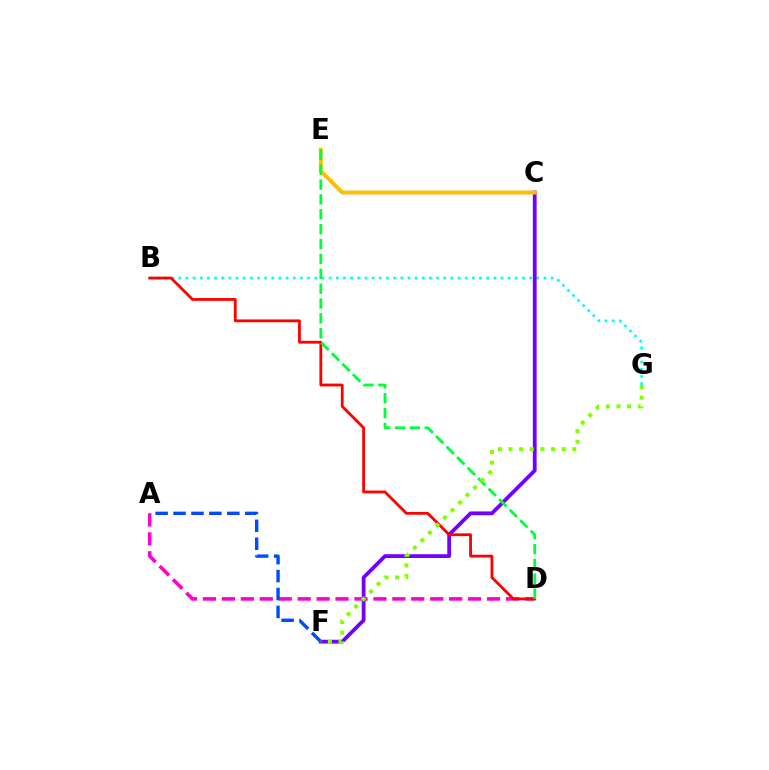{('B', 'G'): [{'color': '#00fff6', 'line_style': 'dotted', 'thickness': 1.95}], ('A', 'D'): [{'color': '#ff00cf', 'line_style': 'dashed', 'thickness': 2.57}], ('C', 'F'): [{'color': '#7200ff', 'line_style': 'solid', 'thickness': 2.73}], ('C', 'E'): [{'color': '#ffbd00', 'line_style': 'solid', 'thickness': 2.81}], ('A', 'F'): [{'color': '#004bff', 'line_style': 'dashed', 'thickness': 2.43}], ('B', 'D'): [{'color': '#ff0000', 'line_style': 'solid', 'thickness': 2.02}], ('D', 'E'): [{'color': '#00ff39', 'line_style': 'dashed', 'thickness': 2.02}], ('F', 'G'): [{'color': '#84ff00', 'line_style': 'dotted', 'thickness': 2.89}]}